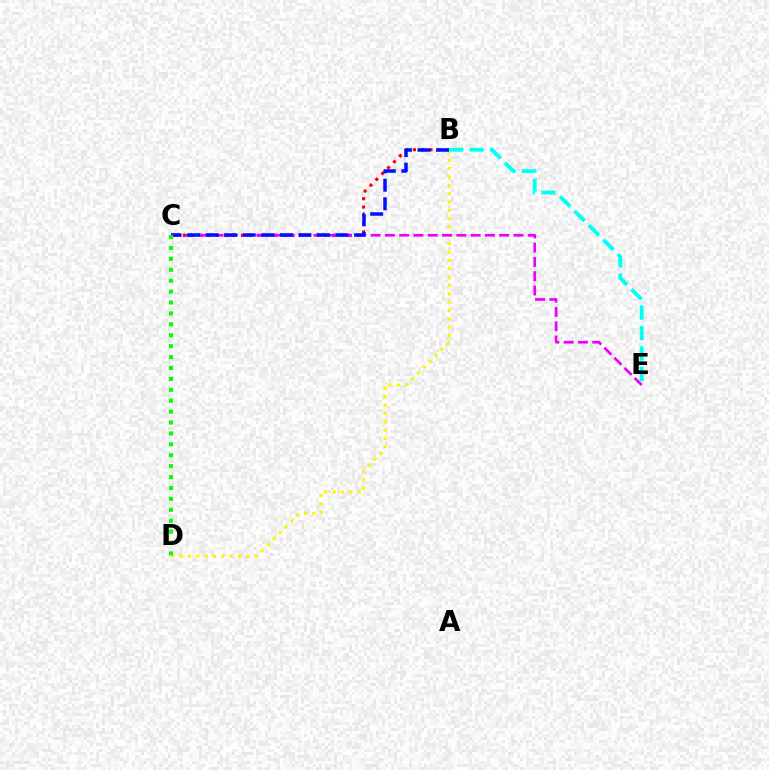{('B', 'C'): [{'color': '#ff0000', 'line_style': 'dotted', 'thickness': 2.26}, {'color': '#0010ff', 'line_style': 'dashed', 'thickness': 2.52}], ('B', 'D'): [{'color': '#fcf500', 'line_style': 'dotted', 'thickness': 2.27}], ('C', 'E'): [{'color': '#ee00ff', 'line_style': 'dashed', 'thickness': 1.94}], ('B', 'E'): [{'color': '#00fff6', 'line_style': 'dashed', 'thickness': 2.77}], ('C', 'D'): [{'color': '#08ff00', 'line_style': 'dotted', 'thickness': 2.96}]}